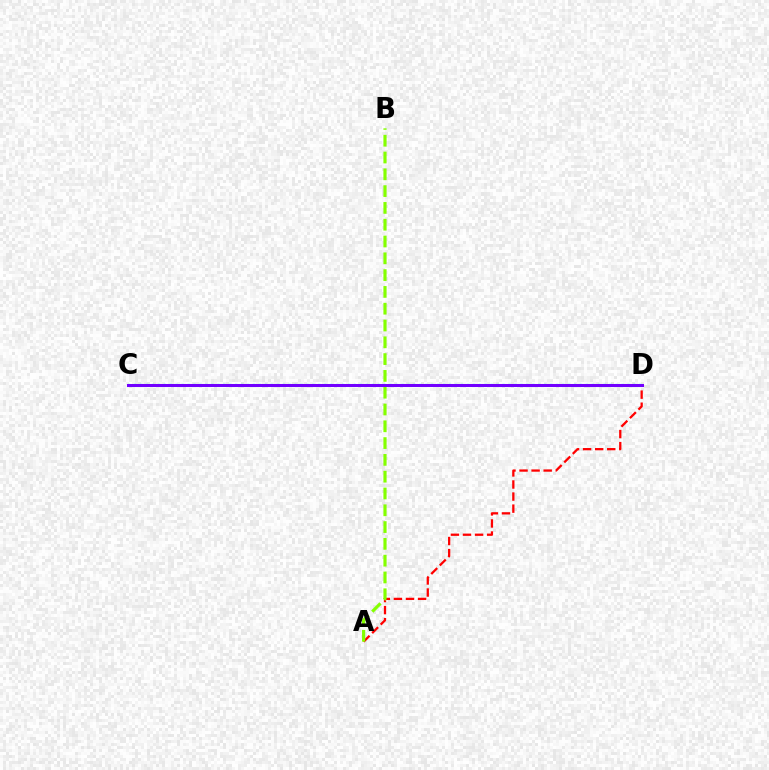{('A', 'D'): [{'color': '#ff0000', 'line_style': 'dashed', 'thickness': 1.64}], ('A', 'B'): [{'color': '#84ff00', 'line_style': 'dashed', 'thickness': 2.28}], ('C', 'D'): [{'color': '#00fff6', 'line_style': 'dotted', 'thickness': 1.62}, {'color': '#7200ff', 'line_style': 'solid', 'thickness': 2.17}]}